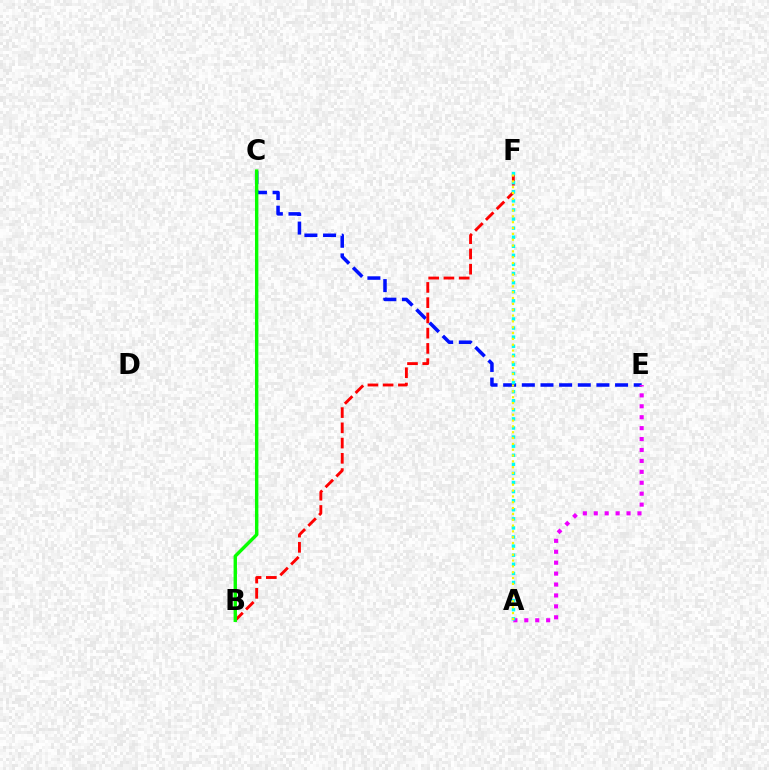{('C', 'E'): [{'color': '#0010ff', 'line_style': 'dashed', 'thickness': 2.53}], ('A', 'E'): [{'color': '#ee00ff', 'line_style': 'dotted', 'thickness': 2.97}], ('B', 'F'): [{'color': '#ff0000', 'line_style': 'dashed', 'thickness': 2.07}], ('A', 'F'): [{'color': '#00fff6', 'line_style': 'dotted', 'thickness': 2.47}, {'color': '#fcf500', 'line_style': 'dotted', 'thickness': 1.59}], ('B', 'C'): [{'color': '#08ff00', 'line_style': 'solid', 'thickness': 2.44}]}